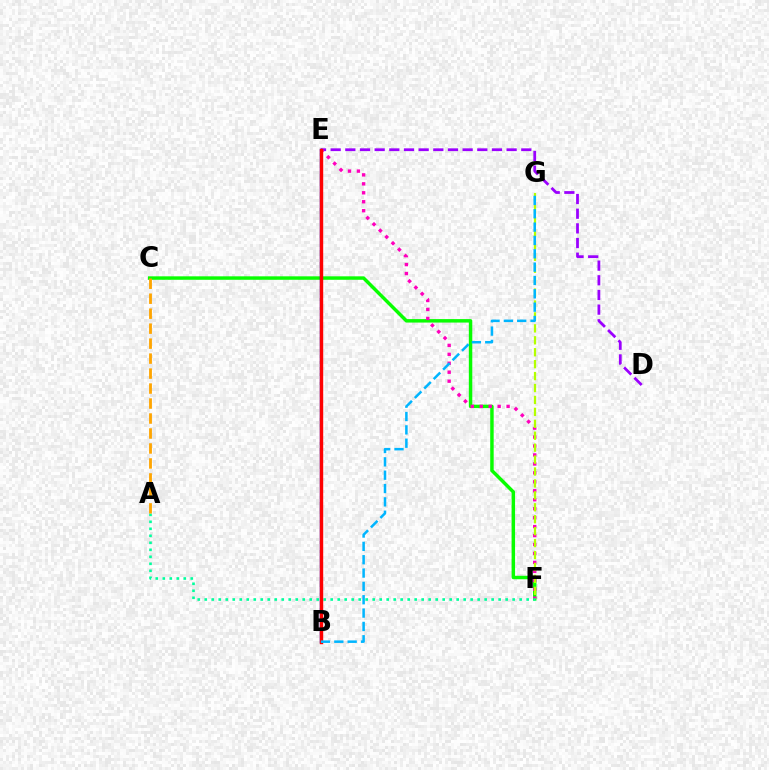{('D', 'E'): [{'color': '#9b00ff', 'line_style': 'dashed', 'thickness': 1.99}], ('C', 'F'): [{'color': '#08ff00', 'line_style': 'solid', 'thickness': 2.49}], ('E', 'F'): [{'color': '#ff00bd', 'line_style': 'dotted', 'thickness': 2.43}], ('F', 'G'): [{'color': '#b3ff00', 'line_style': 'dashed', 'thickness': 1.62}], ('A', 'F'): [{'color': '#00ff9d', 'line_style': 'dotted', 'thickness': 1.9}], ('B', 'E'): [{'color': '#0010ff', 'line_style': 'solid', 'thickness': 1.72}, {'color': '#ff0000', 'line_style': 'solid', 'thickness': 2.45}], ('B', 'G'): [{'color': '#00b5ff', 'line_style': 'dashed', 'thickness': 1.81}], ('A', 'C'): [{'color': '#ffa500', 'line_style': 'dashed', 'thickness': 2.03}]}